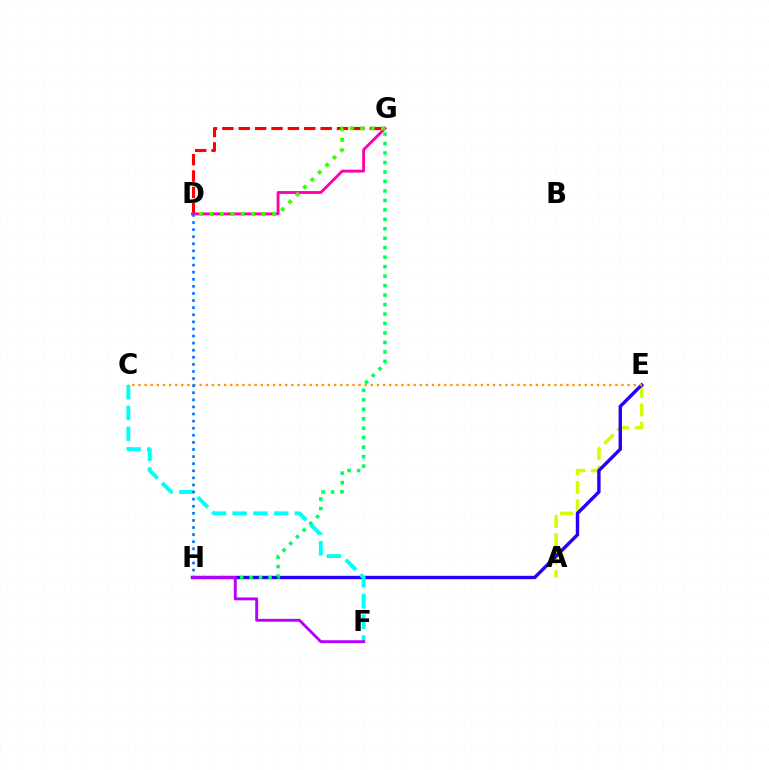{('D', 'G'): [{'color': '#ff0000', 'line_style': 'dashed', 'thickness': 2.23}, {'color': '#ff00ac', 'line_style': 'solid', 'thickness': 2.06}, {'color': '#3dff00', 'line_style': 'dotted', 'thickness': 2.84}], ('A', 'E'): [{'color': '#d1ff00', 'line_style': 'dashed', 'thickness': 2.51}], ('E', 'H'): [{'color': '#2500ff', 'line_style': 'solid', 'thickness': 2.44}], ('C', 'F'): [{'color': '#00fff6', 'line_style': 'dashed', 'thickness': 2.82}], ('C', 'E'): [{'color': '#ff9400', 'line_style': 'dotted', 'thickness': 1.66}], ('D', 'H'): [{'color': '#0074ff', 'line_style': 'dotted', 'thickness': 1.93}], ('G', 'H'): [{'color': '#00ff5c', 'line_style': 'dotted', 'thickness': 2.57}], ('F', 'H'): [{'color': '#b900ff', 'line_style': 'solid', 'thickness': 2.08}]}